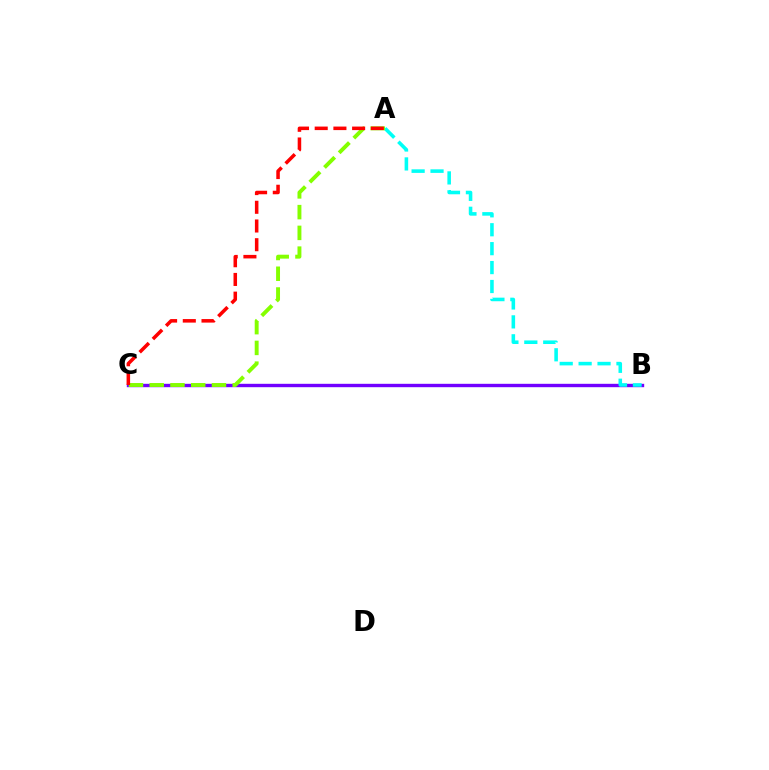{('B', 'C'): [{'color': '#7200ff', 'line_style': 'solid', 'thickness': 2.43}], ('A', 'B'): [{'color': '#00fff6', 'line_style': 'dashed', 'thickness': 2.57}], ('A', 'C'): [{'color': '#84ff00', 'line_style': 'dashed', 'thickness': 2.82}, {'color': '#ff0000', 'line_style': 'dashed', 'thickness': 2.54}]}